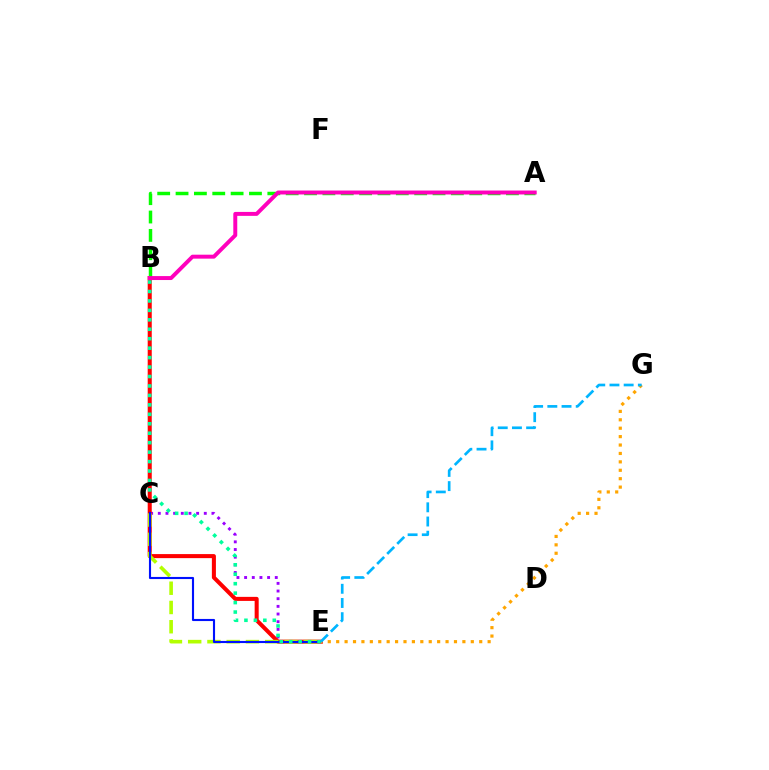{('C', 'E'): [{'color': '#9b00ff', 'line_style': 'dotted', 'thickness': 2.08}, {'color': '#b3ff00', 'line_style': 'dashed', 'thickness': 2.62}, {'color': '#0010ff', 'line_style': 'solid', 'thickness': 1.52}], ('B', 'E'): [{'color': '#ff0000', 'line_style': 'solid', 'thickness': 2.91}, {'color': '#00ff9d', 'line_style': 'dotted', 'thickness': 2.57}], ('E', 'G'): [{'color': '#ffa500', 'line_style': 'dotted', 'thickness': 2.29}, {'color': '#00b5ff', 'line_style': 'dashed', 'thickness': 1.93}], ('A', 'B'): [{'color': '#08ff00', 'line_style': 'dashed', 'thickness': 2.49}, {'color': '#ff00bd', 'line_style': 'solid', 'thickness': 2.84}]}